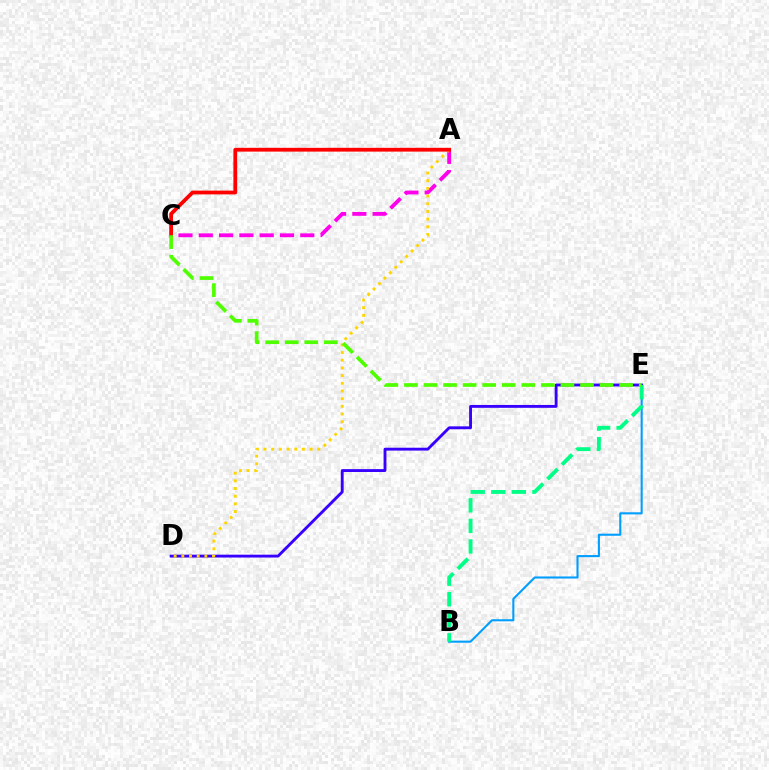{('B', 'E'): [{'color': '#009eff', 'line_style': 'solid', 'thickness': 1.5}, {'color': '#00ff86', 'line_style': 'dashed', 'thickness': 2.79}], ('D', 'E'): [{'color': '#3700ff', 'line_style': 'solid', 'thickness': 2.06}], ('A', 'C'): [{'color': '#ff00ed', 'line_style': 'dashed', 'thickness': 2.76}, {'color': '#ff0000', 'line_style': 'solid', 'thickness': 2.71}], ('A', 'D'): [{'color': '#ffd500', 'line_style': 'dotted', 'thickness': 2.09}], ('C', 'E'): [{'color': '#4fff00', 'line_style': 'dashed', 'thickness': 2.66}]}